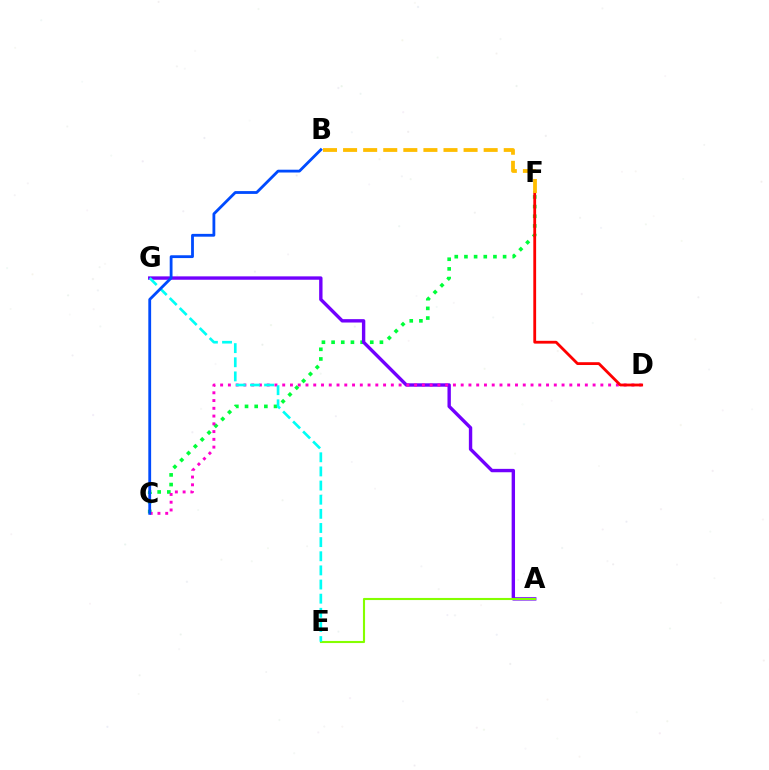{('C', 'F'): [{'color': '#00ff39', 'line_style': 'dotted', 'thickness': 2.63}], ('A', 'G'): [{'color': '#7200ff', 'line_style': 'solid', 'thickness': 2.44}], ('C', 'D'): [{'color': '#ff00cf', 'line_style': 'dotted', 'thickness': 2.11}], ('A', 'E'): [{'color': '#84ff00', 'line_style': 'solid', 'thickness': 1.52}], ('D', 'F'): [{'color': '#ff0000', 'line_style': 'solid', 'thickness': 2.02}], ('B', 'F'): [{'color': '#ffbd00', 'line_style': 'dashed', 'thickness': 2.73}], ('E', 'G'): [{'color': '#00fff6', 'line_style': 'dashed', 'thickness': 1.92}], ('B', 'C'): [{'color': '#004bff', 'line_style': 'solid', 'thickness': 2.02}]}